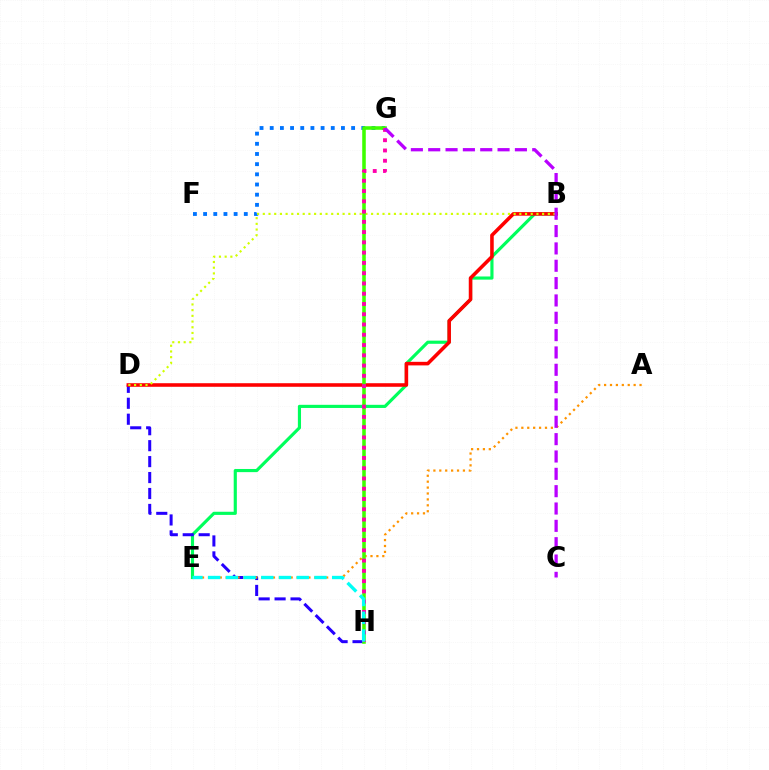{('B', 'E'): [{'color': '#00ff5c', 'line_style': 'solid', 'thickness': 2.27}], ('D', 'H'): [{'color': '#2500ff', 'line_style': 'dashed', 'thickness': 2.17}], ('F', 'G'): [{'color': '#0074ff', 'line_style': 'dotted', 'thickness': 2.76}], ('B', 'D'): [{'color': '#ff0000', 'line_style': 'solid', 'thickness': 2.57}, {'color': '#d1ff00', 'line_style': 'dotted', 'thickness': 1.55}], ('A', 'E'): [{'color': '#ff9400', 'line_style': 'dotted', 'thickness': 1.61}], ('G', 'H'): [{'color': '#3dff00', 'line_style': 'solid', 'thickness': 2.56}, {'color': '#ff00ac', 'line_style': 'dotted', 'thickness': 2.79}], ('C', 'G'): [{'color': '#b900ff', 'line_style': 'dashed', 'thickness': 2.36}], ('E', 'H'): [{'color': '#00fff6', 'line_style': 'dashed', 'thickness': 2.41}]}